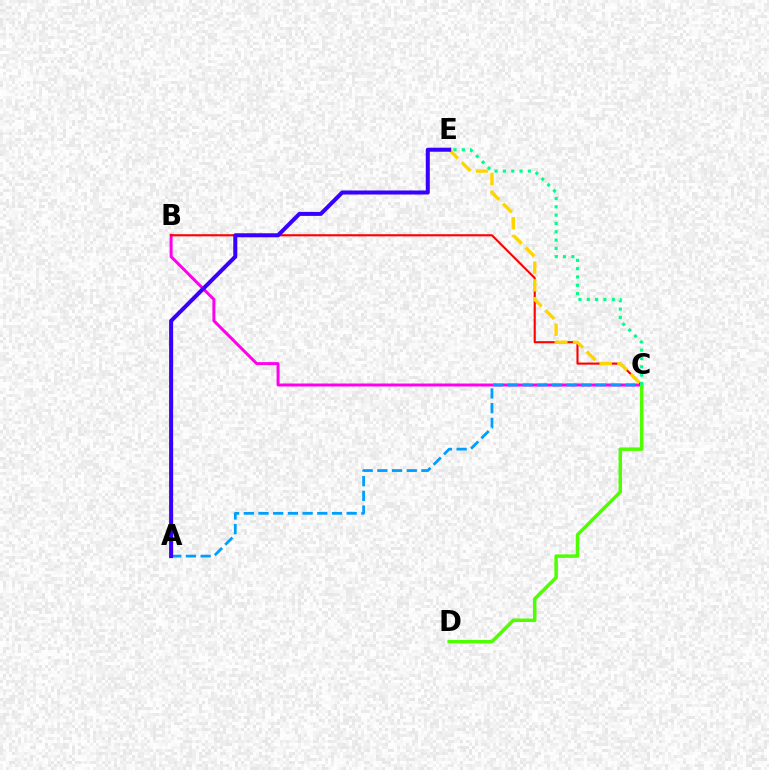{('B', 'C'): [{'color': '#ff00ed', 'line_style': 'solid', 'thickness': 2.14}, {'color': '#ff0000', 'line_style': 'solid', 'thickness': 1.52}], ('A', 'C'): [{'color': '#009eff', 'line_style': 'dashed', 'thickness': 2.0}], ('C', 'D'): [{'color': '#4fff00', 'line_style': 'solid', 'thickness': 2.5}], ('C', 'E'): [{'color': '#ffd500', 'line_style': 'dashed', 'thickness': 2.41}, {'color': '#00ff86', 'line_style': 'dotted', 'thickness': 2.26}], ('A', 'E'): [{'color': '#3700ff', 'line_style': 'solid', 'thickness': 2.9}]}